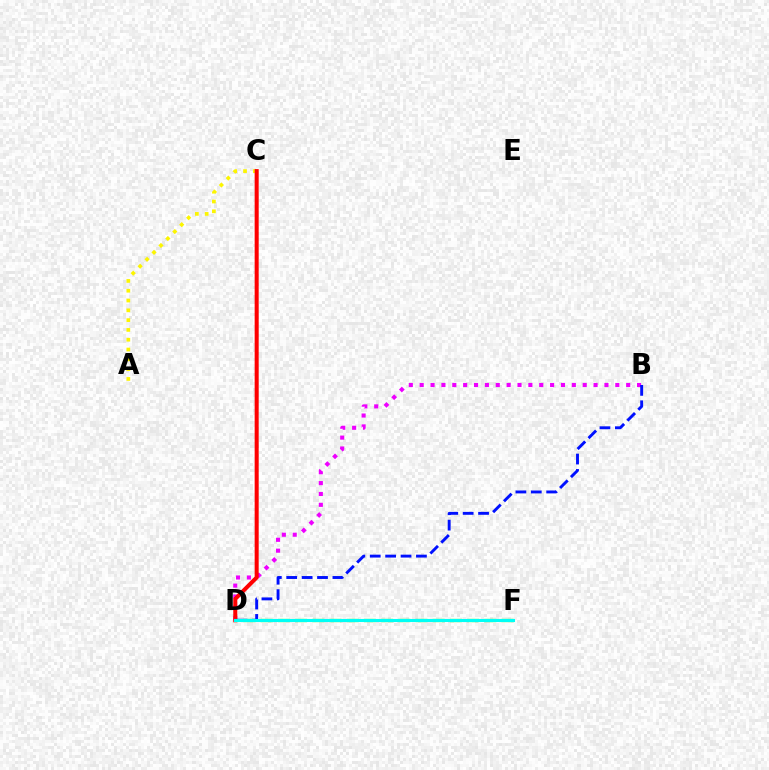{('D', 'F'): [{'color': '#08ff00', 'line_style': 'dashed', 'thickness': 2.34}, {'color': '#00fff6', 'line_style': 'solid', 'thickness': 2.21}], ('A', 'C'): [{'color': '#fcf500', 'line_style': 'dotted', 'thickness': 2.66}], ('B', 'D'): [{'color': '#ee00ff', 'line_style': 'dotted', 'thickness': 2.95}, {'color': '#0010ff', 'line_style': 'dashed', 'thickness': 2.09}], ('C', 'D'): [{'color': '#ff0000', 'line_style': 'solid', 'thickness': 2.9}]}